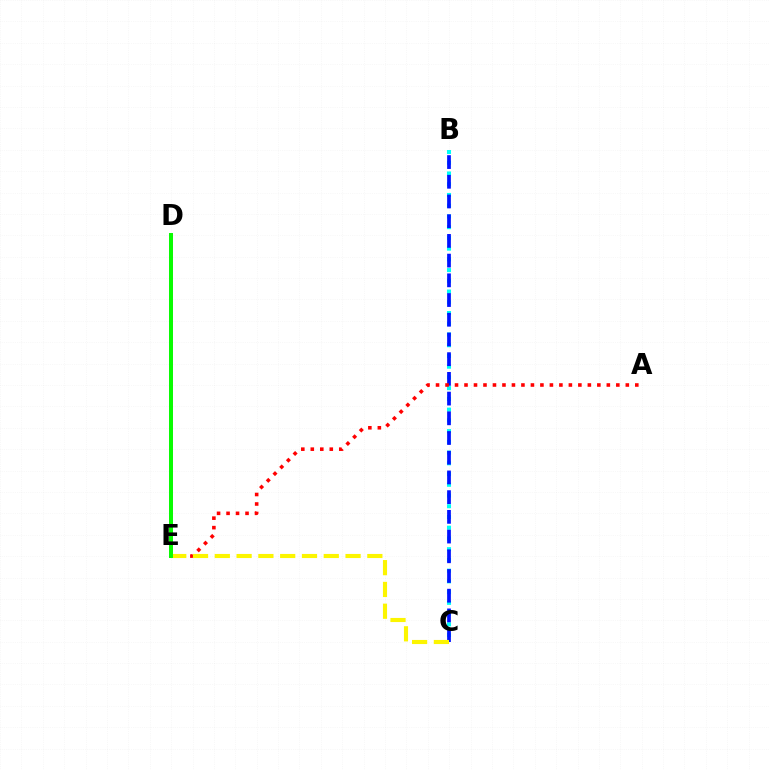{('D', 'E'): [{'color': '#ee00ff', 'line_style': 'solid', 'thickness': 2.88}, {'color': '#08ff00', 'line_style': 'solid', 'thickness': 2.85}], ('B', 'C'): [{'color': '#00fff6', 'line_style': 'dotted', 'thickness': 2.92}, {'color': '#0010ff', 'line_style': 'dashed', 'thickness': 2.68}], ('A', 'E'): [{'color': '#ff0000', 'line_style': 'dotted', 'thickness': 2.58}], ('C', 'E'): [{'color': '#fcf500', 'line_style': 'dashed', 'thickness': 2.96}]}